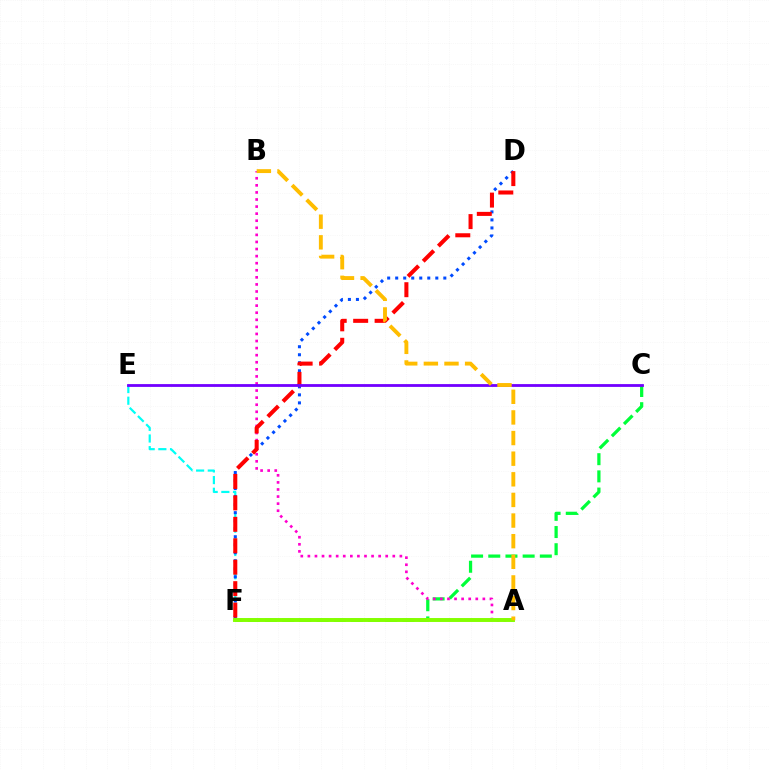{('C', 'F'): [{'color': '#00ff39', 'line_style': 'dashed', 'thickness': 2.33}], ('E', 'F'): [{'color': '#00fff6', 'line_style': 'dashed', 'thickness': 1.58}], ('D', 'F'): [{'color': '#004bff', 'line_style': 'dotted', 'thickness': 2.18}, {'color': '#ff0000', 'line_style': 'dashed', 'thickness': 2.91}], ('A', 'B'): [{'color': '#ff00cf', 'line_style': 'dotted', 'thickness': 1.92}, {'color': '#ffbd00', 'line_style': 'dashed', 'thickness': 2.8}], ('A', 'F'): [{'color': '#84ff00', 'line_style': 'solid', 'thickness': 2.83}], ('C', 'E'): [{'color': '#7200ff', 'line_style': 'solid', 'thickness': 2.02}]}